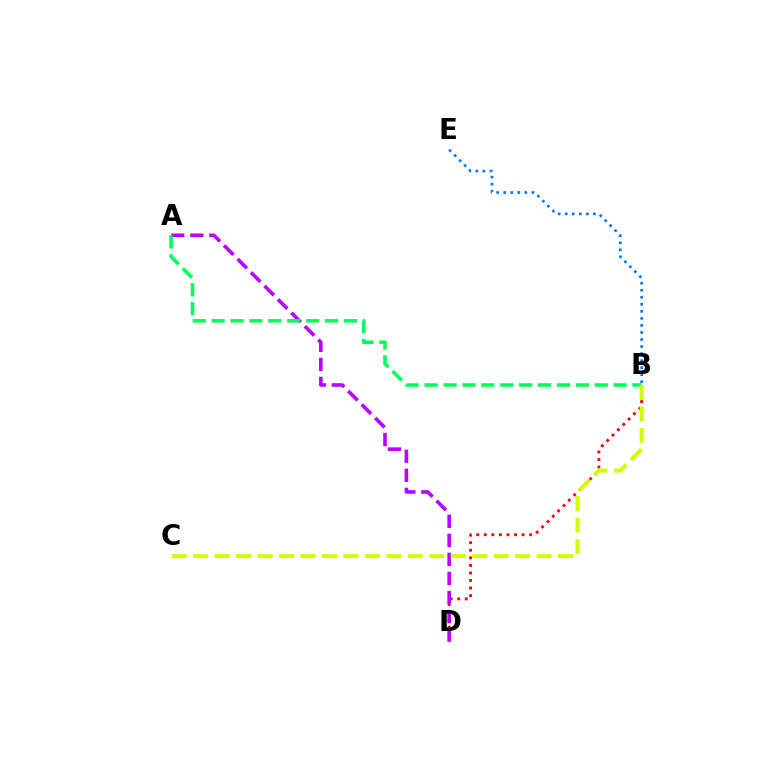{('B', 'D'): [{'color': '#ff0000', 'line_style': 'dotted', 'thickness': 2.06}], ('B', 'E'): [{'color': '#0074ff', 'line_style': 'dotted', 'thickness': 1.91}], ('A', 'D'): [{'color': '#b900ff', 'line_style': 'dashed', 'thickness': 2.59}], ('A', 'B'): [{'color': '#00ff5c', 'line_style': 'dashed', 'thickness': 2.57}], ('B', 'C'): [{'color': '#d1ff00', 'line_style': 'dashed', 'thickness': 2.92}]}